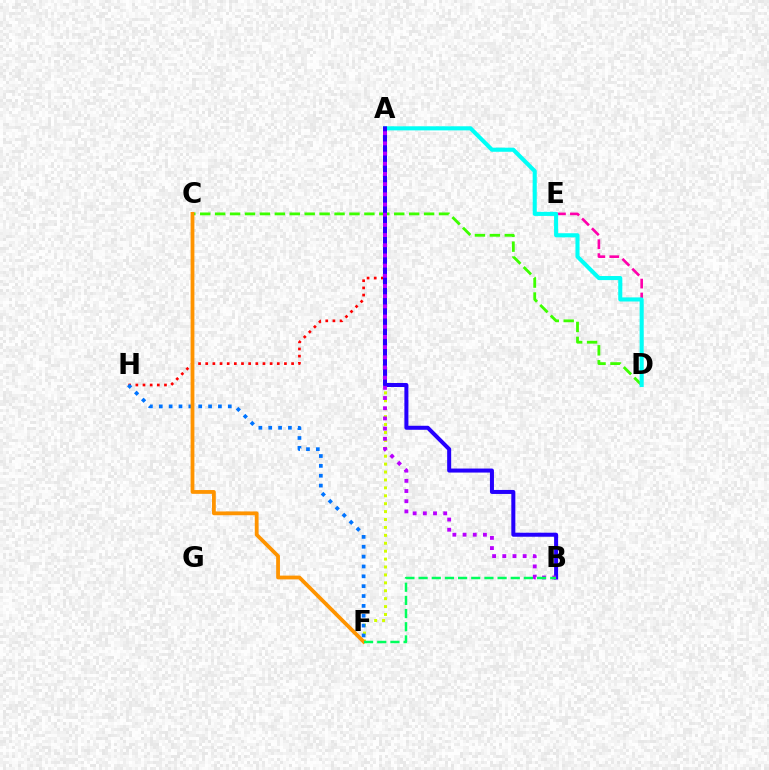{('D', 'E'): [{'color': '#ff00ac', 'line_style': 'dashed', 'thickness': 1.89}], ('C', 'D'): [{'color': '#3dff00', 'line_style': 'dashed', 'thickness': 2.03}], ('A', 'H'): [{'color': '#ff0000', 'line_style': 'dotted', 'thickness': 1.94}], ('A', 'F'): [{'color': '#d1ff00', 'line_style': 'dotted', 'thickness': 2.15}], ('F', 'H'): [{'color': '#0074ff', 'line_style': 'dotted', 'thickness': 2.68}], ('A', 'D'): [{'color': '#00fff6', 'line_style': 'solid', 'thickness': 2.94}], ('A', 'B'): [{'color': '#2500ff', 'line_style': 'solid', 'thickness': 2.89}, {'color': '#b900ff', 'line_style': 'dotted', 'thickness': 2.77}], ('C', 'F'): [{'color': '#ff9400', 'line_style': 'solid', 'thickness': 2.73}], ('B', 'F'): [{'color': '#00ff5c', 'line_style': 'dashed', 'thickness': 1.79}]}